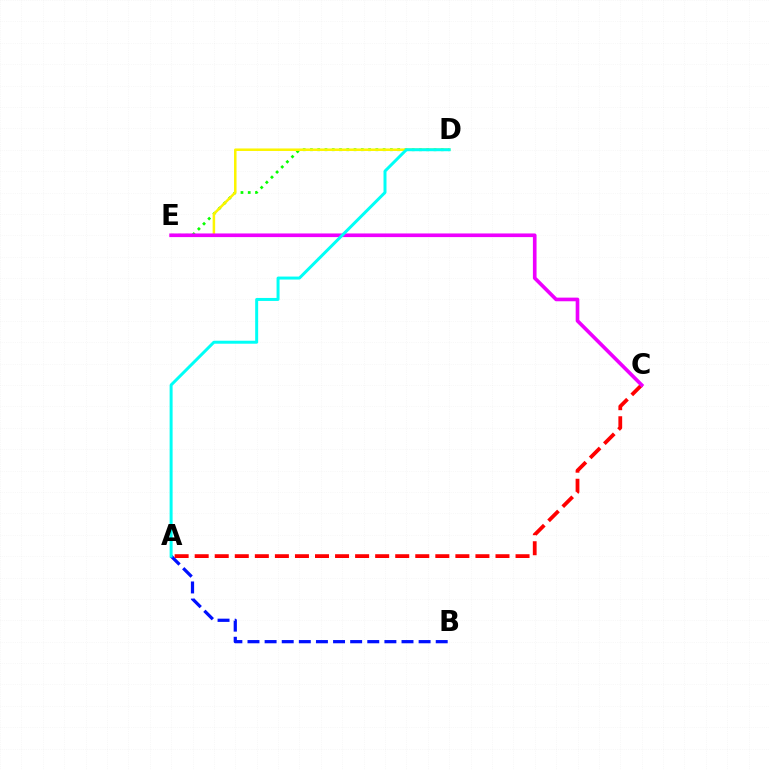{('D', 'E'): [{'color': '#08ff00', 'line_style': 'dotted', 'thickness': 1.97}, {'color': '#fcf500', 'line_style': 'solid', 'thickness': 1.81}], ('A', 'B'): [{'color': '#0010ff', 'line_style': 'dashed', 'thickness': 2.32}], ('A', 'C'): [{'color': '#ff0000', 'line_style': 'dashed', 'thickness': 2.72}], ('C', 'E'): [{'color': '#ee00ff', 'line_style': 'solid', 'thickness': 2.63}], ('A', 'D'): [{'color': '#00fff6', 'line_style': 'solid', 'thickness': 2.15}]}